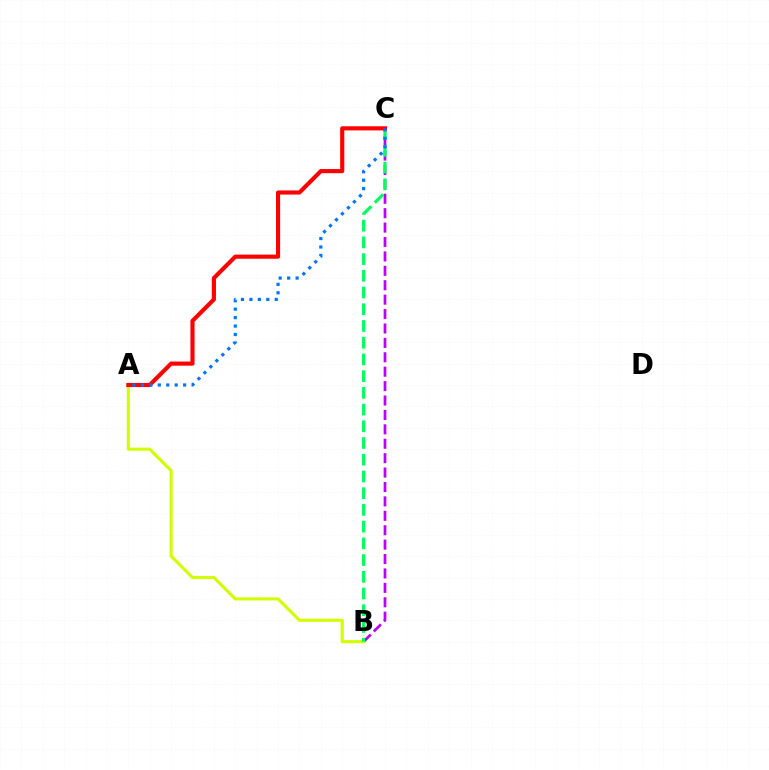{('B', 'C'): [{'color': '#b900ff', 'line_style': 'dashed', 'thickness': 1.96}, {'color': '#00ff5c', 'line_style': 'dashed', 'thickness': 2.27}], ('A', 'B'): [{'color': '#d1ff00', 'line_style': 'solid', 'thickness': 2.23}], ('A', 'C'): [{'color': '#ff0000', 'line_style': 'solid', 'thickness': 2.97}, {'color': '#0074ff', 'line_style': 'dotted', 'thickness': 2.3}]}